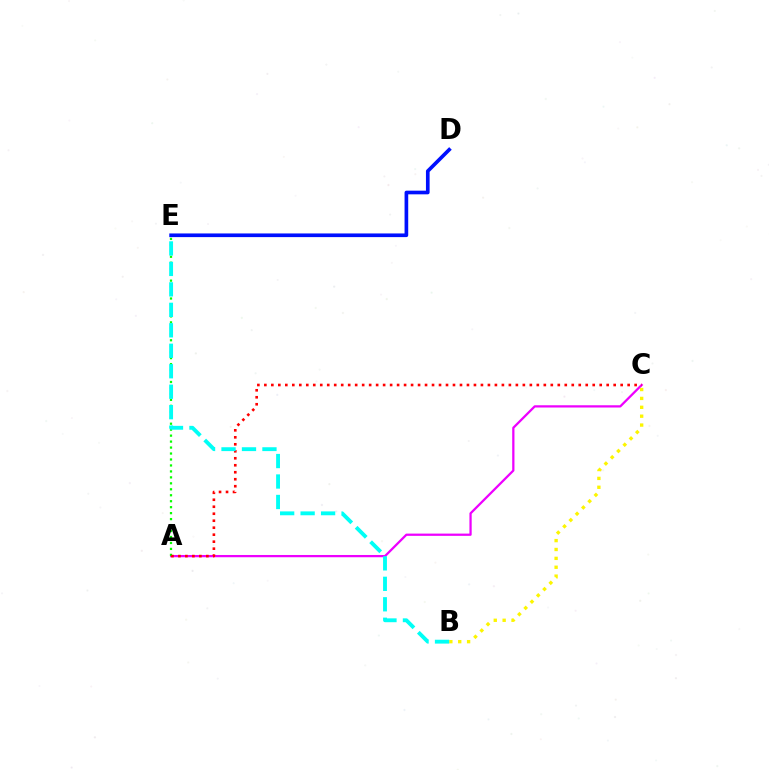{('A', 'C'): [{'color': '#ee00ff', 'line_style': 'solid', 'thickness': 1.62}, {'color': '#ff0000', 'line_style': 'dotted', 'thickness': 1.9}], ('A', 'E'): [{'color': '#08ff00', 'line_style': 'dotted', 'thickness': 1.62}], ('D', 'E'): [{'color': '#0010ff', 'line_style': 'solid', 'thickness': 2.64}], ('B', 'C'): [{'color': '#fcf500', 'line_style': 'dotted', 'thickness': 2.41}], ('B', 'E'): [{'color': '#00fff6', 'line_style': 'dashed', 'thickness': 2.78}]}